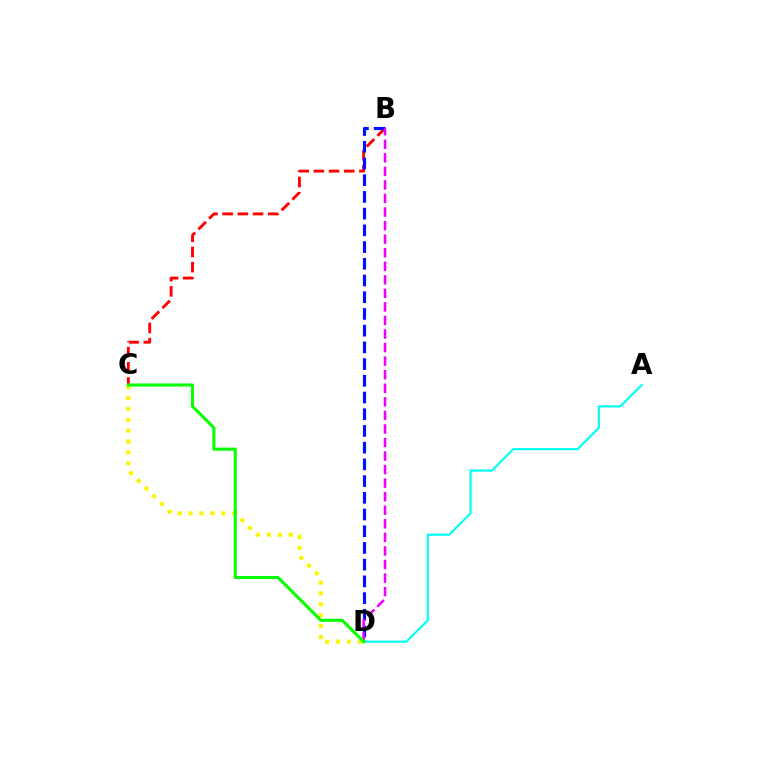{('B', 'C'): [{'color': '#ff0000', 'line_style': 'dashed', 'thickness': 2.06}], ('B', 'D'): [{'color': '#0010ff', 'line_style': 'dashed', 'thickness': 2.27}, {'color': '#ee00ff', 'line_style': 'dashed', 'thickness': 1.84}], ('A', 'D'): [{'color': '#00fff6', 'line_style': 'solid', 'thickness': 1.56}], ('C', 'D'): [{'color': '#fcf500', 'line_style': 'dotted', 'thickness': 2.96}, {'color': '#08ff00', 'line_style': 'solid', 'thickness': 2.22}]}